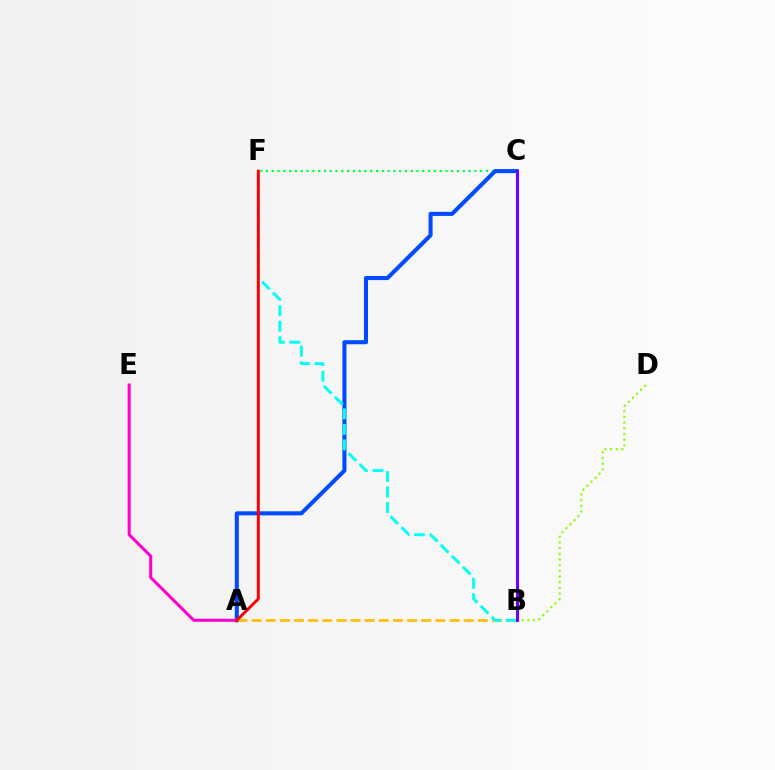{('C', 'F'): [{'color': '#00ff39', 'line_style': 'dotted', 'thickness': 1.57}], ('B', 'D'): [{'color': '#84ff00', 'line_style': 'dotted', 'thickness': 1.55}], ('A', 'C'): [{'color': '#004bff', 'line_style': 'solid', 'thickness': 2.92}], ('A', 'B'): [{'color': '#ffbd00', 'line_style': 'dashed', 'thickness': 1.92}], ('B', 'F'): [{'color': '#00fff6', 'line_style': 'dashed', 'thickness': 2.11}], ('A', 'E'): [{'color': '#ff00cf', 'line_style': 'solid', 'thickness': 2.19}], ('B', 'C'): [{'color': '#7200ff', 'line_style': 'solid', 'thickness': 2.21}], ('A', 'F'): [{'color': '#ff0000', 'line_style': 'solid', 'thickness': 2.13}]}